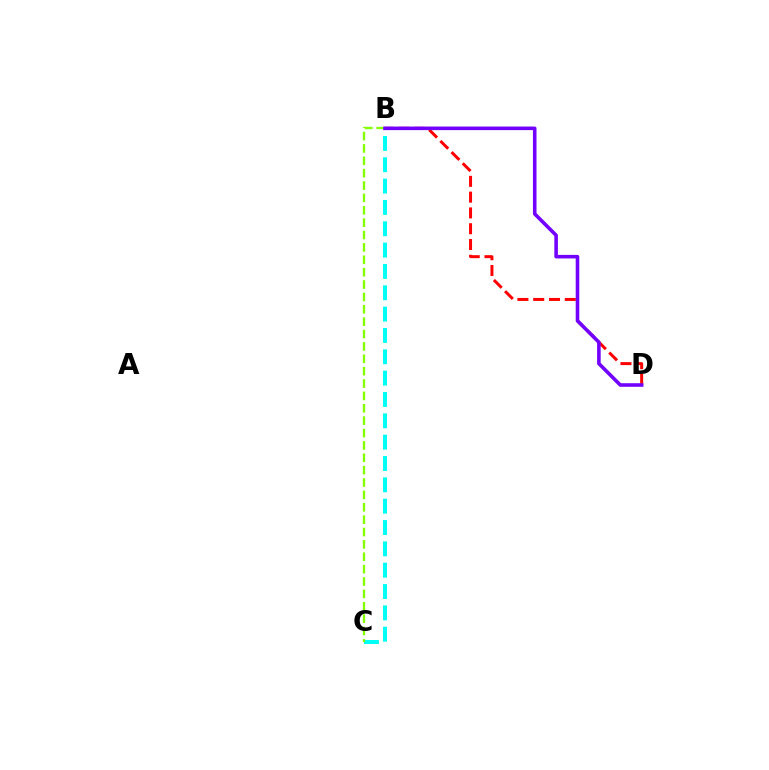{('B', 'C'): [{'color': '#00fff6', 'line_style': 'dashed', 'thickness': 2.9}, {'color': '#84ff00', 'line_style': 'dashed', 'thickness': 1.68}], ('B', 'D'): [{'color': '#ff0000', 'line_style': 'dashed', 'thickness': 2.15}, {'color': '#7200ff', 'line_style': 'solid', 'thickness': 2.57}]}